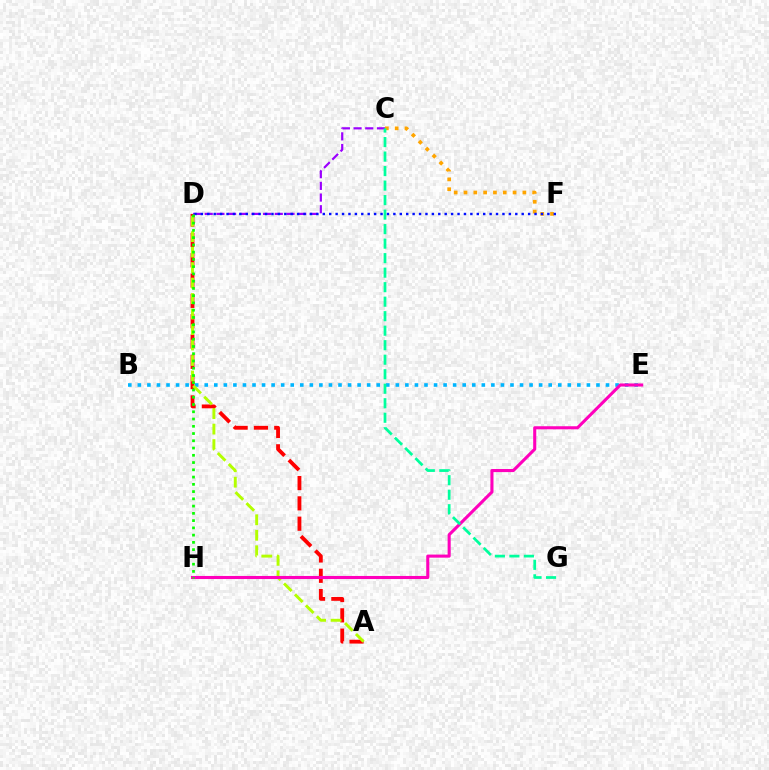{('A', 'D'): [{'color': '#ff0000', 'line_style': 'dashed', 'thickness': 2.76}, {'color': '#b3ff00', 'line_style': 'dashed', 'thickness': 2.1}], ('B', 'E'): [{'color': '#00b5ff', 'line_style': 'dotted', 'thickness': 2.6}], ('C', 'F'): [{'color': '#ffa500', 'line_style': 'dotted', 'thickness': 2.67}], ('E', 'H'): [{'color': '#ff00bd', 'line_style': 'solid', 'thickness': 2.22}], ('C', 'D'): [{'color': '#9b00ff', 'line_style': 'dashed', 'thickness': 1.59}], ('D', 'F'): [{'color': '#0010ff', 'line_style': 'dotted', 'thickness': 1.74}], ('D', 'H'): [{'color': '#08ff00', 'line_style': 'dotted', 'thickness': 1.97}], ('C', 'G'): [{'color': '#00ff9d', 'line_style': 'dashed', 'thickness': 1.97}]}